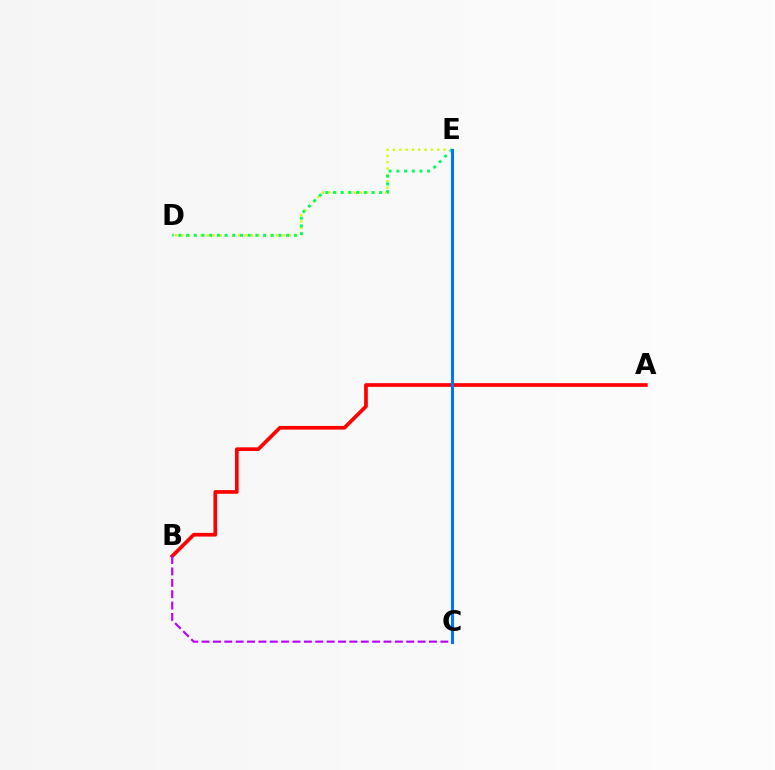{('A', 'B'): [{'color': '#ff0000', 'line_style': 'solid', 'thickness': 2.65}], ('D', 'E'): [{'color': '#d1ff00', 'line_style': 'dotted', 'thickness': 1.72}, {'color': '#00ff5c', 'line_style': 'dotted', 'thickness': 2.09}], ('B', 'C'): [{'color': '#b900ff', 'line_style': 'dashed', 'thickness': 1.54}], ('C', 'E'): [{'color': '#0074ff', 'line_style': 'solid', 'thickness': 2.21}]}